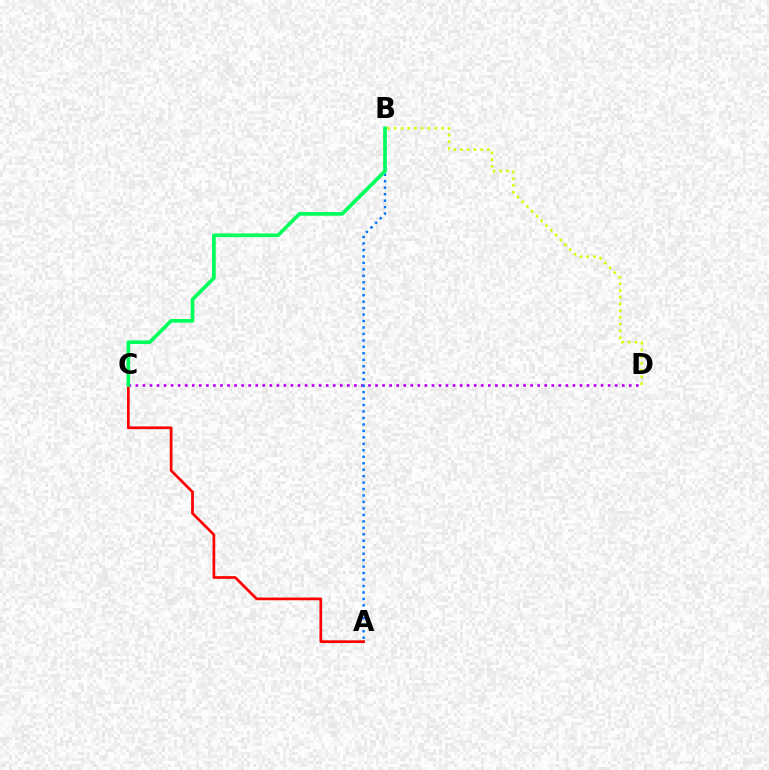{('A', 'C'): [{'color': '#ff0000', 'line_style': 'solid', 'thickness': 1.96}], ('C', 'D'): [{'color': '#b900ff', 'line_style': 'dotted', 'thickness': 1.92}], ('B', 'D'): [{'color': '#d1ff00', 'line_style': 'dotted', 'thickness': 1.83}], ('A', 'B'): [{'color': '#0074ff', 'line_style': 'dotted', 'thickness': 1.76}], ('B', 'C'): [{'color': '#00ff5c', 'line_style': 'solid', 'thickness': 2.65}]}